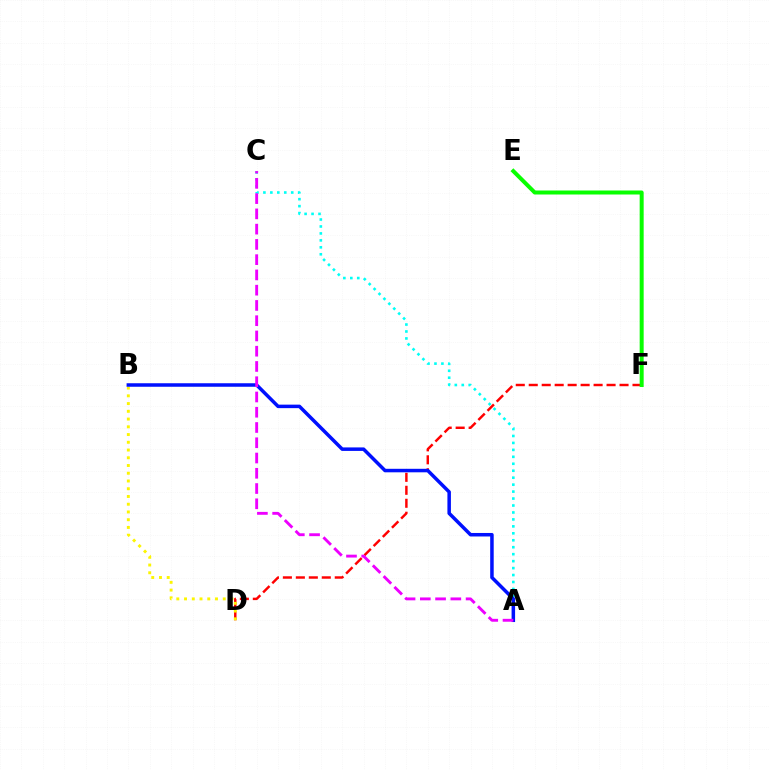{('D', 'F'): [{'color': '#ff0000', 'line_style': 'dashed', 'thickness': 1.76}], ('A', 'C'): [{'color': '#00fff6', 'line_style': 'dotted', 'thickness': 1.89}, {'color': '#ee00ff', 'line_style': 'dashed', 'thickness': 2.07}], ('B', 'D'): [{'color': '#fcf500', 'line_style': 'dotted', 'thickness': 2.1}], ('A', 'B'): [{'color': '#0010ff', 'line_style': 'solid', 'thickness': 2.52}], ('E', 'F'): [{'color': '#08ff00', 'line_style': 'solid', 'thickness': 2.88}]}